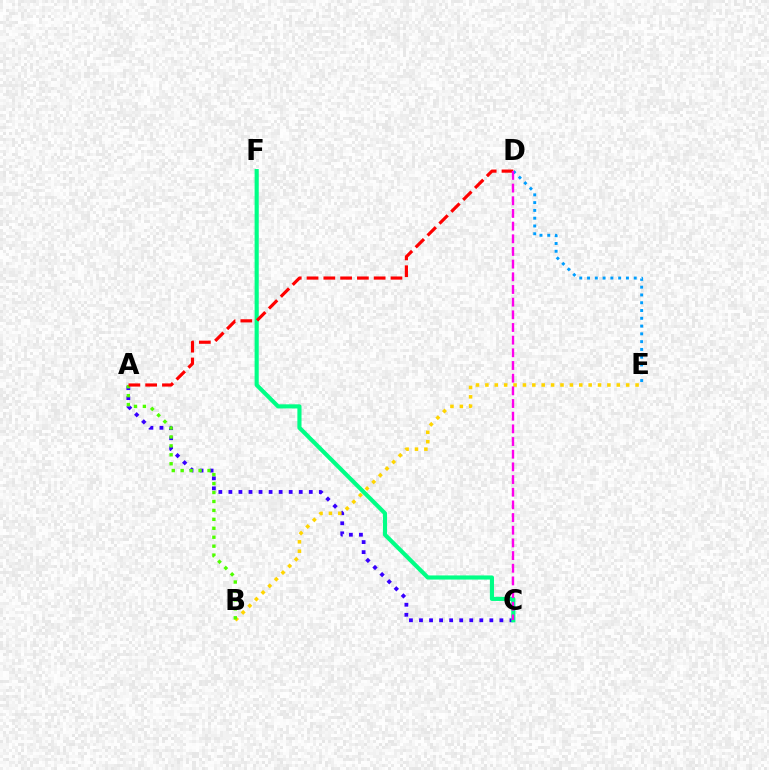{('A', 'C'): [{'color': '#3700ff', 'line_style': 'dotted', 'thickness': 2.73}], ('B', 'E'): [{'color': '#ffd500', 'line_style': 'dotted', 'thickness': 2.55}], ('D', 'E'): [{'color': '#009eff', 'line_style': 'dotted', 'thickness': 2.11}], ('A', 'B'): [{'color': '#4fff00', 'line_style': 'dotted', 'thickness': 2.43}], ('C', 'F'): [{'color': '#00ff86', 'line_style': 'solid', 'thickness': 2.97}], ('A', 'D'): [{'color': '#ff0000', 'line_style': 'dashed', 'thickness': 2.28}], ('C', 'D'): [{'color': '#ff00ed', 'line_style': 'dashed', 'thickness': 1.72}]}